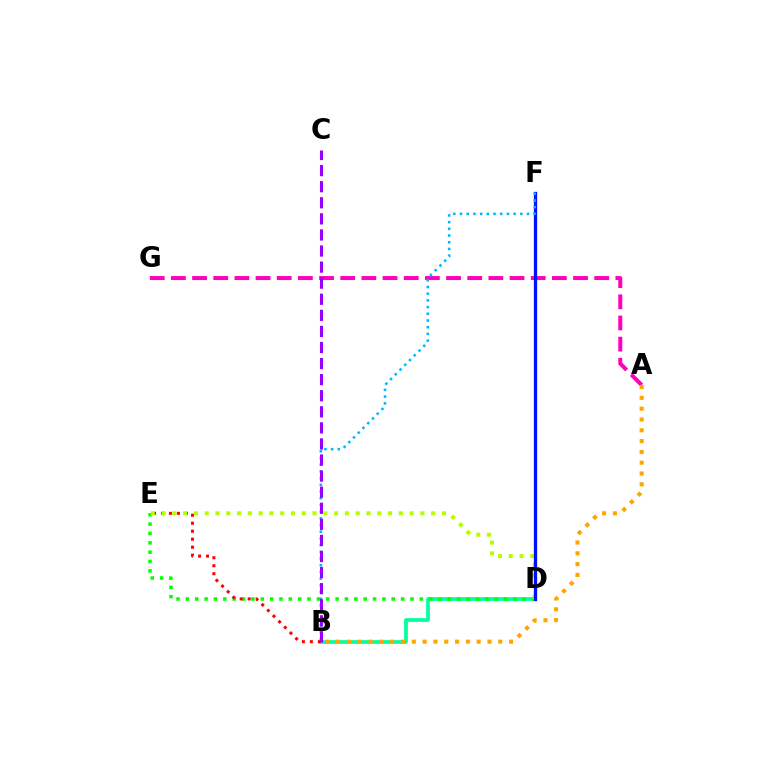{('B', 'D'): [{'color': '#00ff9d', 'line_style': 'solid', 'thickness': 2.66}], ('A', 'G'): [{'color': '#ff00bd', 'line_style': 'dashed', 'thickness': 2.88}], ('D', 'E'): [{'color': '#08ff00', 'line_style': 'dotted', 'thickness': 2.54}, {'color': '#b3ff00', 'line_style': 'dotted', 'thickness': 2.93}], ('B', 'E'): [{'color': '#ff0000', 'line_style': 'dotted', 'thickness': 2.17}], ('D', 'F'): [{'color': '#0010ff', 'line_style': 'solid', 'thickness': 2.37}], ('A', 'B'): [{'color': '#ffa500', 'line_style': 'dotted', 'thickness': 2.94}], ('B', 'F'): [{'color': '#00b5ff', 'line_style': 'dotted', 'thickness': 1.82}], ('B', 'C'): [{'color': '#9b00ff', 'line_style': 'dashed', 'thickness': 2.18}]}